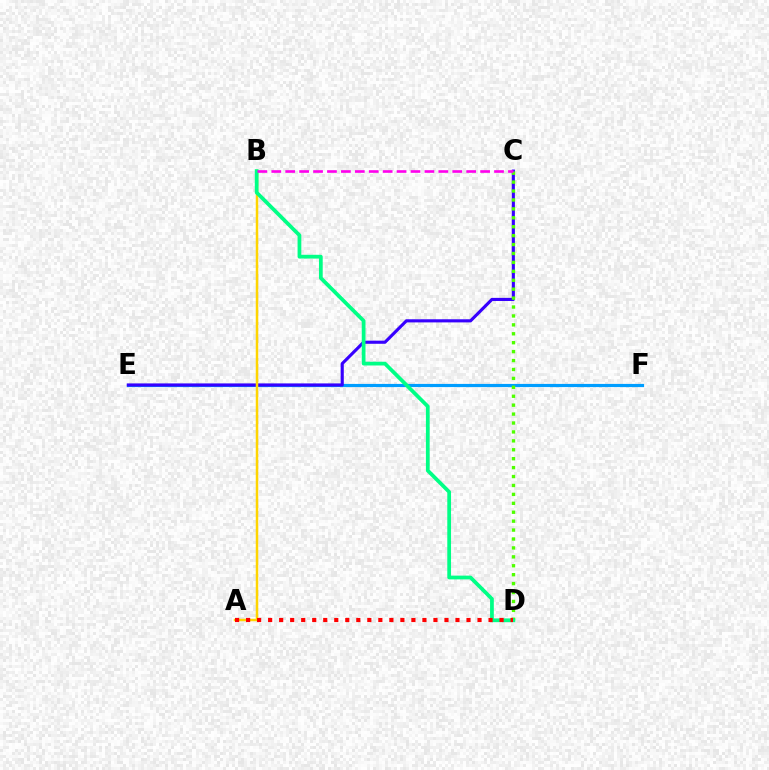{('E', 'F'): [{'color': '#009eff', 'line_style': 'solid', 'thickness': 2.29}], ('C', 'E'): [{'color': '#3700ff', 'line_style': 'solid', 'thickness': 2.25}], ('A', 'B'): [{'color': '#ffd500', 'line_style': 'solid', 'thickness': 1.79}], ('C', 'D'): [{'color': '#4fff00', 'line_style': 'dotted', 'thickness': 2.42}], ('B', 'D'): [{'color': '#00ff86', 'line_style': 'solid', 'thickness': 2.7}], ('A', 'D'): [{'color': '#ff0000', 'line_style': 'dotted', 'thickness': 2.99}], ('B', 'C'): [{'color': '#ff00ed', 'line_style': 'dashed', 'thickness': 1.89}]}